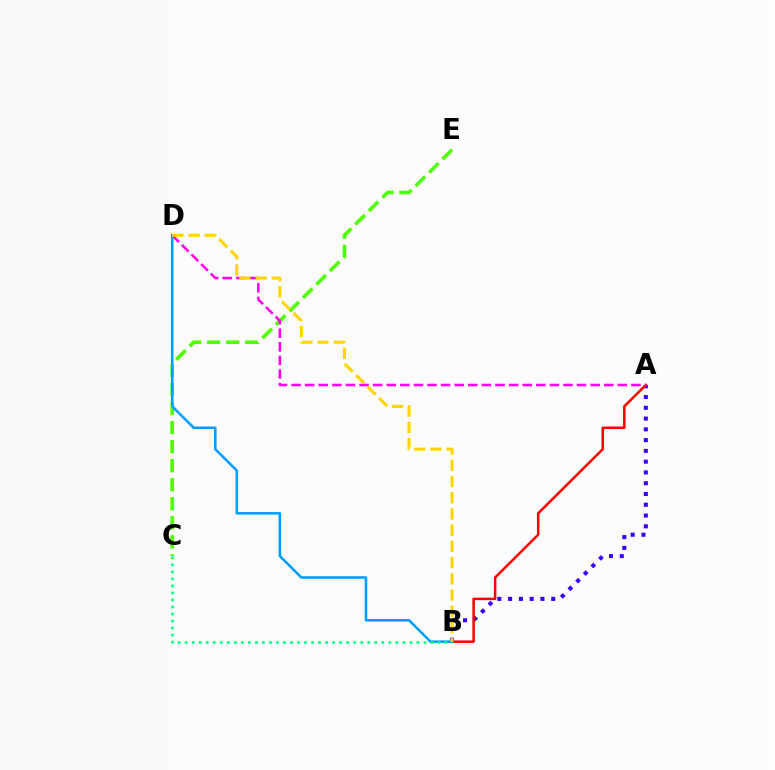{('A', 'B'): [{'color': '#3700ff', 'line_style': 'dotted', 'thickness': 2.93}, {'color': '#ff0000', 'line_style': 'solid', 'thickness': 1.81}], ('C', 'E'): [{'color': '#4fff00', 'line_style': 'dashed', 'thickness': 2.59}], ('A', 'D'): [{'color': '#ff00ed', 'line_style': 'dashed', 'thickness': 1.85}], ('B', 'D'): [{'color': '#009eff', 'line_style': 'solid', 'thickness': 1.84}, {'color': '#ffd500', 'line_style': 'dashed', 'thickness': 2.2}], ('B', 'C'): [{'color': '#00ff86', 'line_style': 'dotted', 'thickness': 1.91}]}